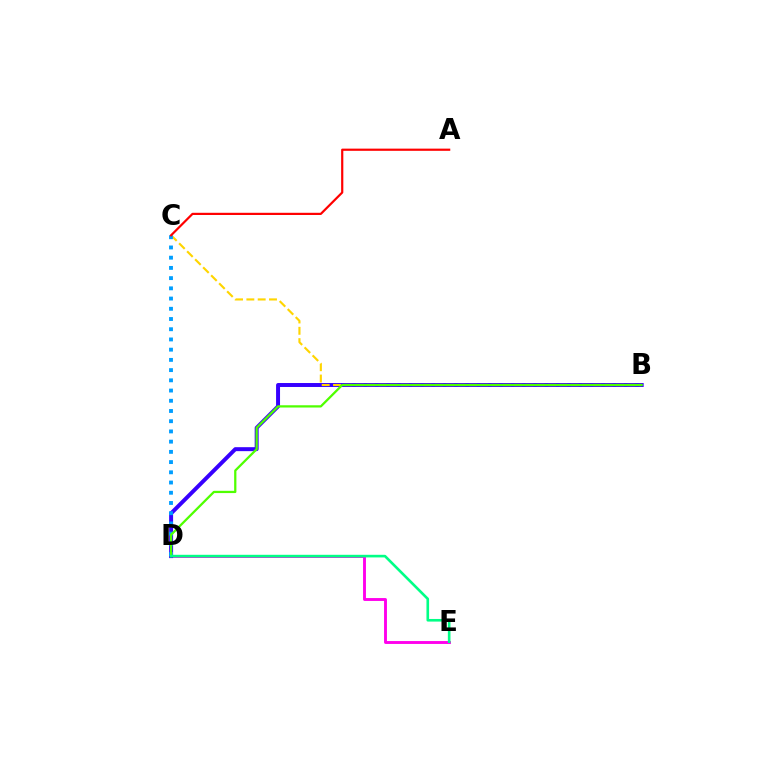{('D', 'E'): [{'color': '#ff00ed', 'line_style': 'solid', 'thickness': 2.08}, {'color': '#00ff86', 'line_style': 'solid', 'thickness': 1.89}], ('B', 'D'): [{'color': '#3700ff', 'line_style': 'solid', 'thickness': 2.85}, {'color': '#4fff00', 'line_style': 'solid', 'thickness': 1.63}], ('B', 'C'): [{'color': '#ffd500', 'line_style': 'dashed', 'thickness': 1.54}], ('C', 'D'): [{'color': '#009eff', 'line_style': 'dotted', 'thickness': 2.78}], ('A', 'C'): [{'color': '#ff0000', 'line_style': 'solid', 'thickness': 1.58}]}